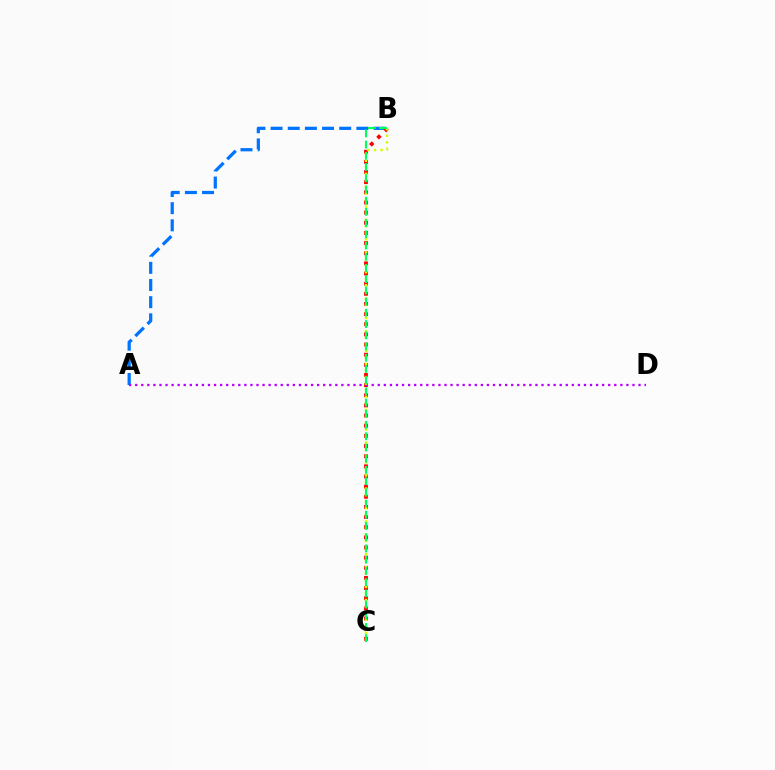{('A', 'B'): [{'color': '#0074ff', 'line_style': 'dashed', 'thickness': 2.33}], ('B', 'C'): [{'color': '#ff0000', 'line_style': 'dotted', 'thickness': 2.76}, {'color': '#d1ff00', 'line_style': 'dotted', 'thickness': 1.78}, {'color': '#00ff5c', 'line_style': 'dashed', 'thickness': 1.52}], ('A', 'D'): [{'color': '#b900ff', 'line_style': 'dotted', 'thickness': 1.65}]}